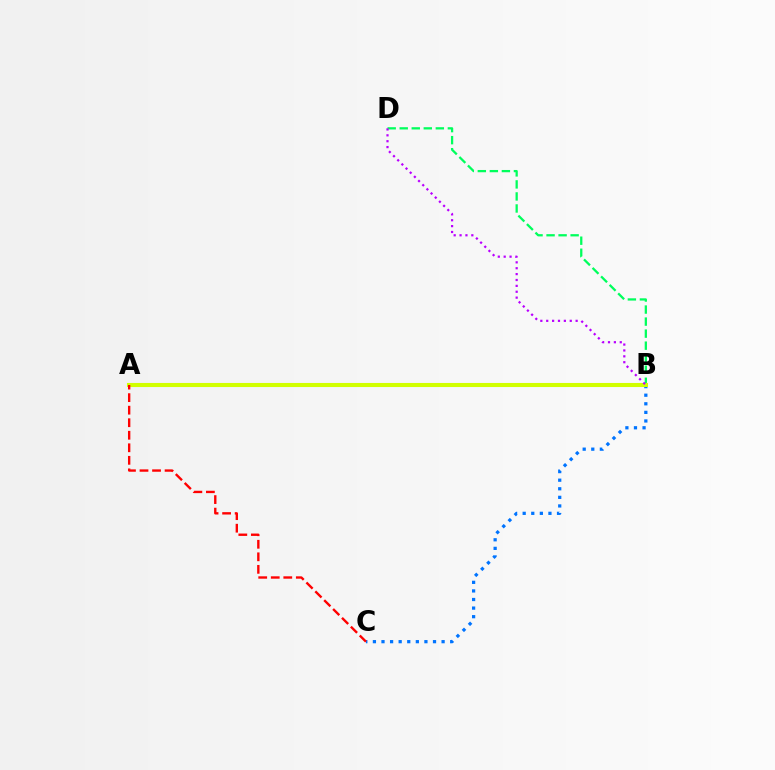{('B', 'D'): [{'color': '#00ff5c', 'line_style': 'dashed', 'thickness': 1.63}, {'color': '#b900ff', 'line_style': 'dotted', 'thickness': 1.6}], ('B', 'C'): [{'color': '#0074ff', 'line_style': 'dotted', 'thickness': 2.33}], ('A', 'B'): [{'color': '#d1ff00', 'line_style': 'solid', 'thickness': 2.94}], ('A', 'C'): [{'color': '#ff0000', 'line_style': 'dashed', 'thickness': 1.7}]}